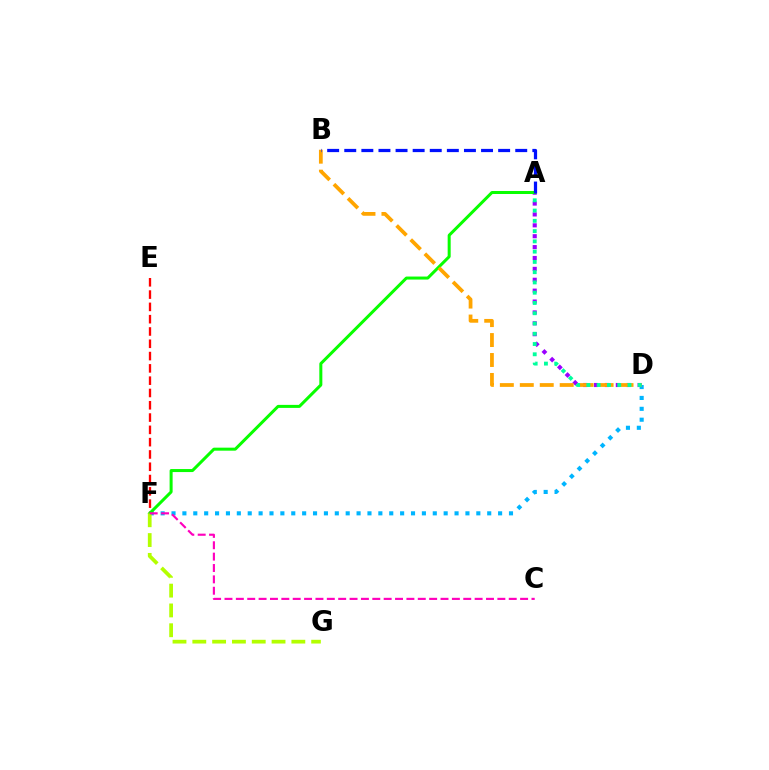{('D', 'F'): [{'color': '#00b5ff', 'line_style': 'dotted', 'thickness': 2.96}], ('E', 'F'): [{'color': '#ff0000', 'line_style': 'dashed', 'thickness': 1.67}], ('A', 'D'): [{'color': '#9b00ff', 'line_style': 'dotted', 'thickness': 2.96}, {'color': '#00ff9d', 'line_style': 'dotted', 'thickness': 2.79}], ('A', 'F'): [{'color': '#08ff00', 'line_style': 'solid', 'thickness': 2.17}], ('B', 'D'): [{'color': '#ffa500', 'line_style': 'dashed', 'thickness': 2.71}], ('F', 'G'): [{'color': '#b3ff00', 'line_style': 'dashed', 'thickness': 2.69}], ('A', 'B'): [{'color': '#0010ff', 'line_style': 'dashed', 'thickness': 2.32}], ('C', 'F'): [{'color': '#ff00bd', 'line_style': 'dashed', 'thickness': 1.54}]}